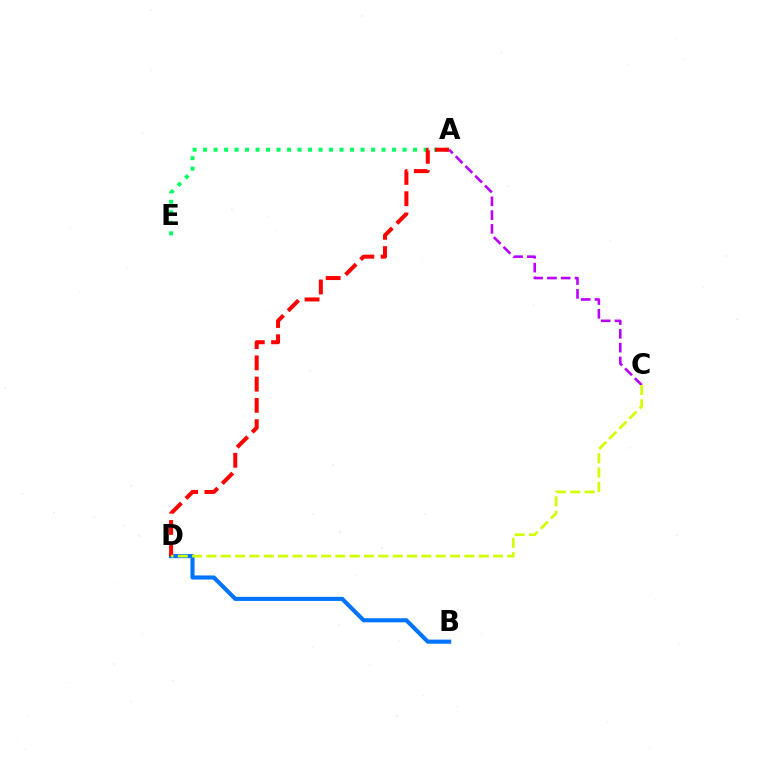{('A', 'E'): [{'color': '#00ff5c', 'line_style': 'dotted', 'thickness': 2.85}], ('A', 'C'): [{'color': '#b900ff', 'line_style': 'dashed', 'thickness': 1.87}], ('B', 'D'): [{'color': '#0074ff', 'line_style': 'solid', 'thickness': 2.96}], ('A', 'D'): [{'color': '#ff0000', 'line_style': 'dashed', 'thickness': 2.89}], ('C', 'D'): [{'color': '#d1ff00', 'line_style': 'dashed', 'thickness': 1.95}]}